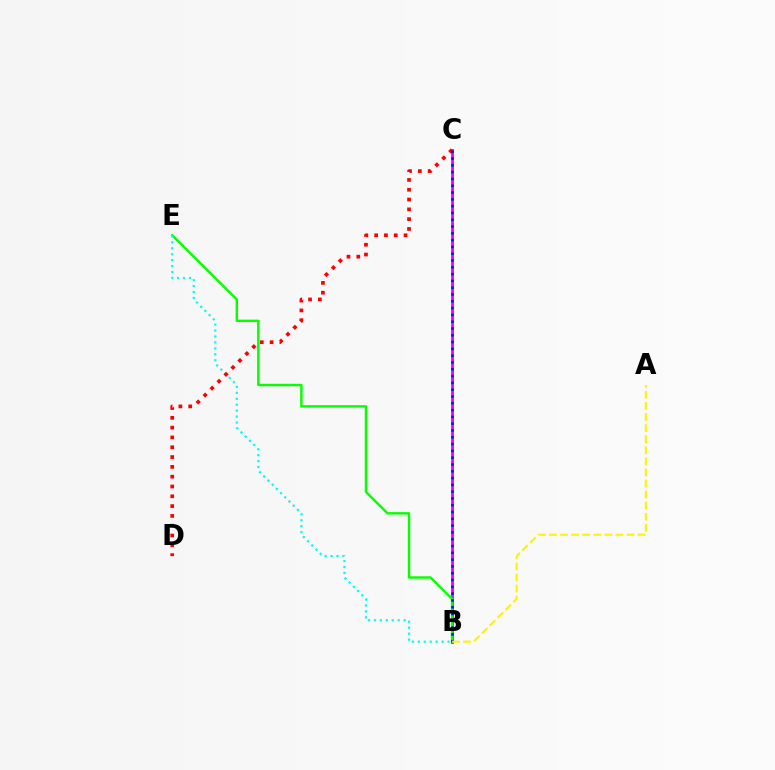{('B', 'C'): [{'color': '#ee00ff', 'line_style': 'solid', 'thickness': 2.03}, {'color': '#0010ff', 'line_style': 'dotted', 'thickness': 1.85}], ('B', 'E'): [{'color': '#08ff00', 'line_style': 'solid', 'thickness': 1.75}, {'color': '#00fff6', 'line_style': 'dotted', 'thickness': 1.61}], ('C', 'D'): [{'color': '#ff0000', 'line_style': 'dotted', 'thickness': 2.66}], ('A', 'B'): [{'color': '#fcf500', 'line_style': 'dashed', 'thickness': 1.51}]}